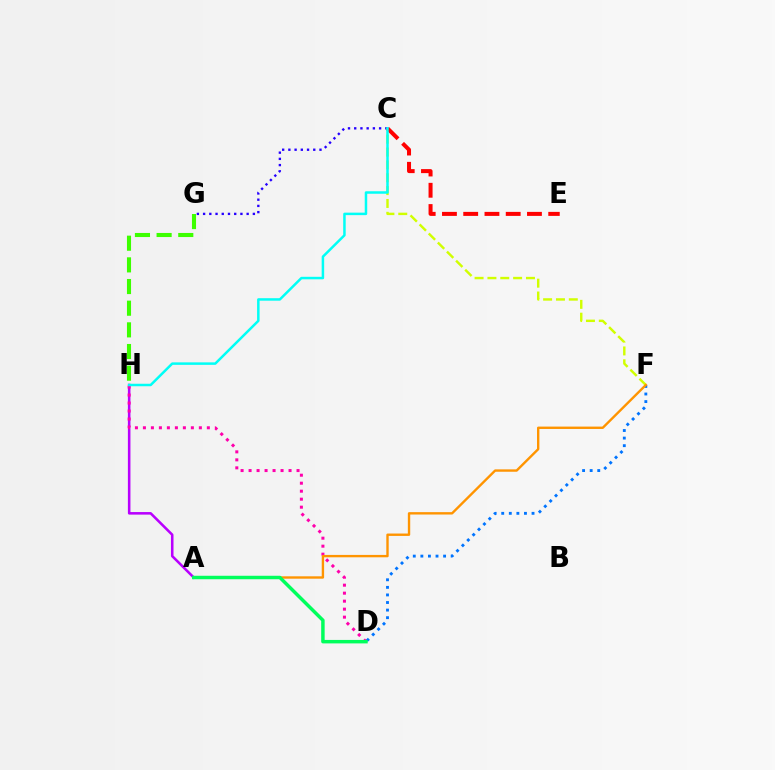{('A', 'H'): [{'color': '#b900ff', 'line_style': 'solid', 'thickness': 1.84}], ('C', 'G'): [{'color': '#2500ff', 'line_style': 'dotted', 'thickness': 1.69}], ('C', 'F'): [{'color': '#d1ff00', 'line_style': 'dashed', 'thickness': 1.75}], ('D', 'F'): [{'color': '#0074ff', 'line_style': 'dotted', 'thickness': 2.06}], ('C', 'E'): [{'color': '#ff0000', 'line_style': 'dashed', 'thickness': 2.89}], ('G', 'H'): [{'color': '#3dff00', 'line_style': 'dashed', 'thickness': 2.94}], ('D', 'H'): [{'color': '#ff00ac', 'line_style': 'dotted', 'thickness': 2.17}], ('A', 'F'): [{'color': '#ff9400', 'line_style': 'solid', 'thickness': 1.71}], ('A', 'D'): [{'color': '#00ff5c', 'line_style': 'solid', 'thickness': 2.49}], ('C', 'H'): [{'color': '#00fff6', 'line_style': 'solid', 'thickness': 1.79}]}